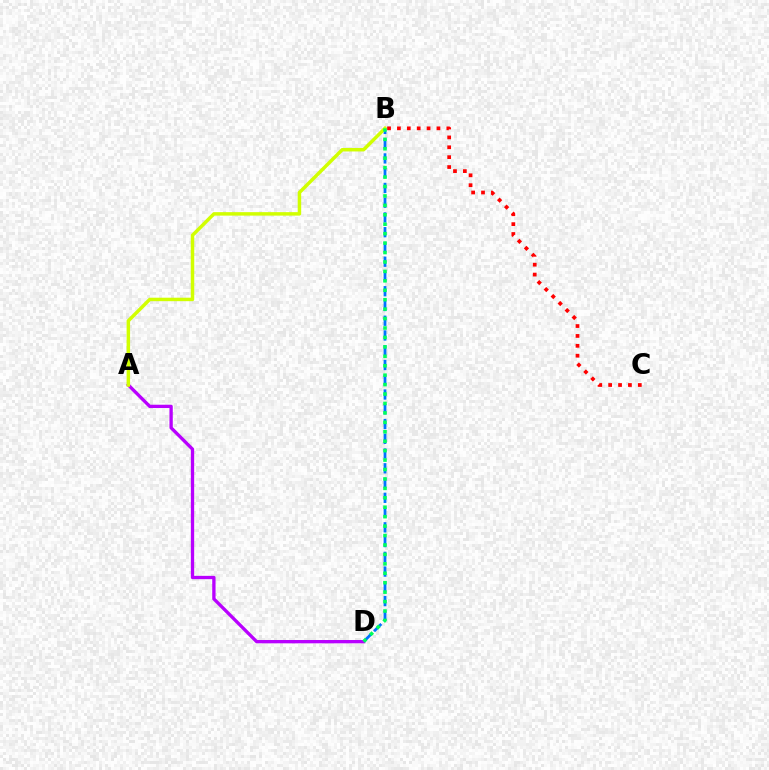{('B', 'D'): [{'color': '#0074ff', 'line_style': 'dashed', 'thickness': 2.0}, {'color': '#00ff5c', 'line_style': 'dotted', 'thickness': 2.56}], ('A', 'D'): [{'color': '#b900ff', 'line_style': 'solid', 'thickness': 2.39}], ('A', 'B'): [{'color': '#d1ff00', 'line_style': 'solid', 'thickness': 2.5}], ('B', 'C'): [{'color': '#ff0000', 'line_style': 'dotted', 'thickness': 2.69}]}